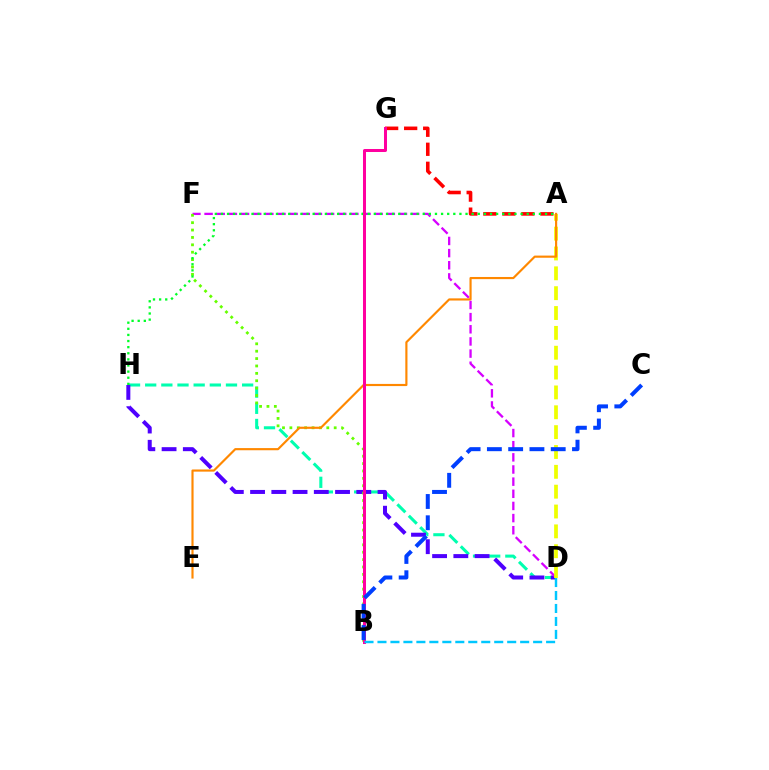{('D', 'H'): [{'color': '#00ffaf', 'line_style': 'dashed', 'thickness': 2.2}, {'color': '#4f00ff', 'line_style': 'dashed', 'thickness': 2.89}], ('D', 'F'): [{'color': '#d600ff', 'line_style': 'dashed', 'thickness': 1.65}], ('A', 'G'): [{'color': '#ff0000', 'line_style': 'dashed', 'thickness': 2.58}], ('B', 'F'): [{'color': '#66ff00', 'line_style': 'dotted', 'thickness': 2.01}], ('A', 'D'): [{'color': '#eeff00', 'line_style': 'dashed', 'thickness': 2.7}], ('A', 'H'): [{'color': '#00ff27', 'line_style': 'dotted', 'thickness': 1.66}], ('A', 'E'): [{'color': '#ff8800', 'line_style': 'solid', 'thickness': 1.55}], ('B', 'G'): [{'color': '#ff00a0', 'line_style': 'solid', 'thickness': 2.16}], ('B', 'C'): [{'color': '#003fff', 'line_style': 'dashed', 'thickness': 2.89}], ('B', 'D'): [{'color': '#00c7ff', 'line_style': 'dashed', 'thickness': 1.76}]}